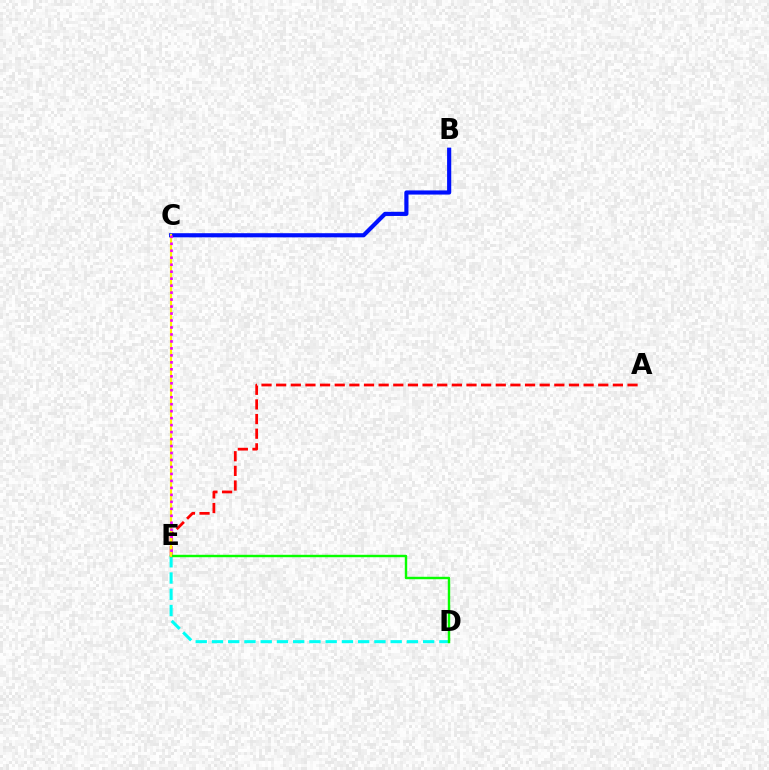{('D', 'E'): [{'color': '#00fff6', 'line_style': 'dashed', 'thickness': 2.21}, {'color': '#08ff00', 'line_style': 'solid', 'thickness': 1.75}], ('A', 'E'): [{'color': '#ff0000', 'line_style': 'dashed', 'thickness': 1.99}], ('B', 'C'): [{'color': '#0010ff', 'line_style': 'solid', 'thickness': 2.98}], ('C', 'E'): [{'color': '#fcf500', 'line_style': 'solid', 'thickness': 1.55}, {'color': '#ee00ff', 'line_style': 'dotted', 'thickness': 1.89}]}